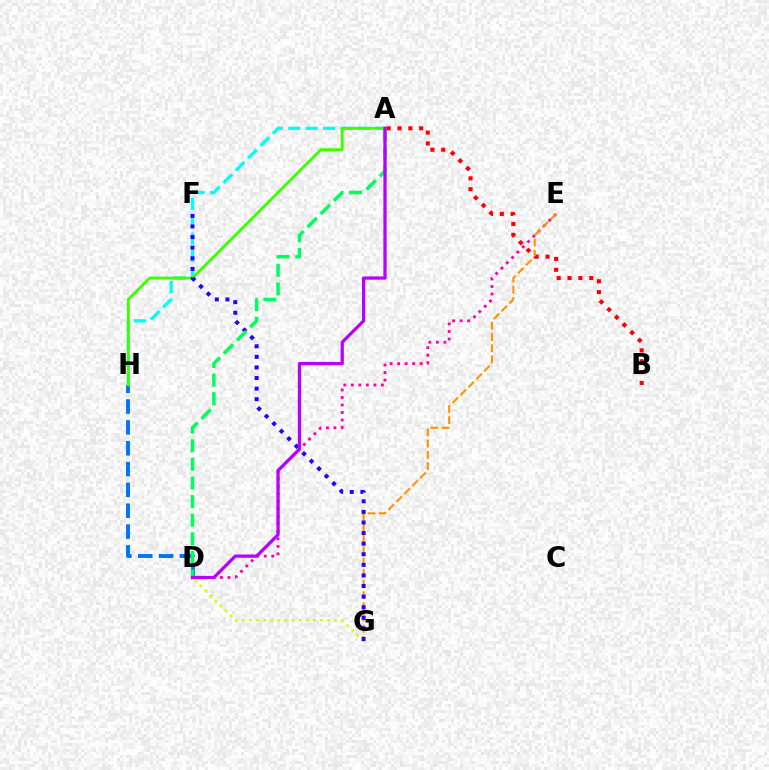{('D', 'G'): [{'color': '#d1ff00', 'line_style': 'dotted', 'thickness': 1.93}], ('A', 'H'): [{'color': '#00fff6', 'line_style': 'dashed', 'thickness': 2.37}, {'color': '#3dff00', 'line_style': 'solid', 'thickness': 2.05}], ('D', 'H'): [{'color': '#0074ff', 'line_style': 'dashed', 'thickness': 2.83}], ('D', 'E'): [{'color': '#ff00ac', 'line_style': 'dotted', 'thickness': 2.04}], ('E', 'G'): [{'color': '#ff9400', 'line_style': 'dashed', 'thickness': 1.52}], ('F', 'G'): [{'color': '#2500ff', 'line_style': 'dotted', 'thickness': 2.88}], ('A', 'B'): [{'color': '#ff0000', 'line_style': 'dotted', 'thickness': 2.95}], ('A', 'D'): [{'color': '#00ff5c', 'line_style': 'dashed', 'thickness': 2.53}, {'color': '#b900ff', 'line_style': 'solid', 'thickness': 2.35}]}